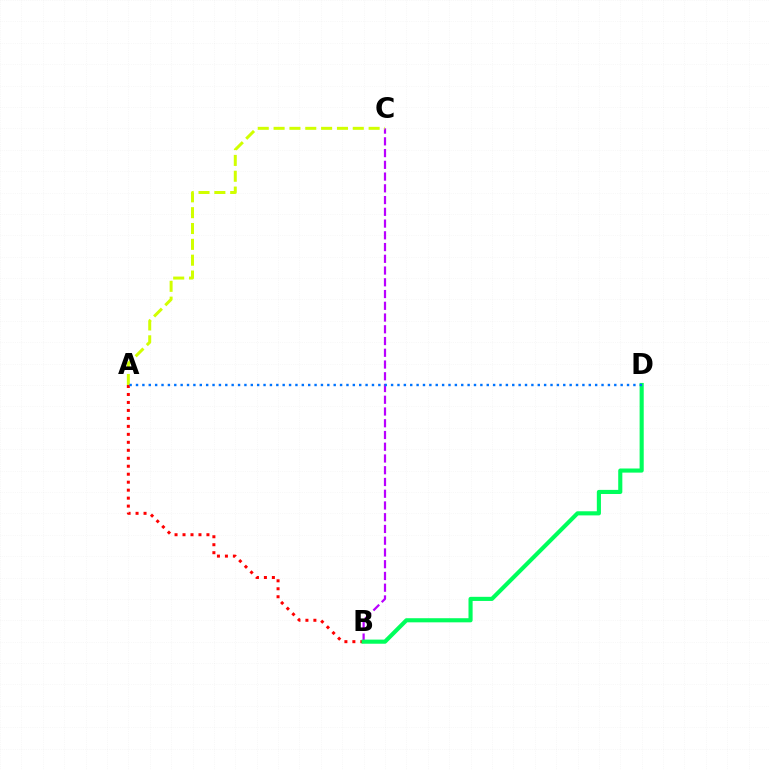{('B', 'C'): [{'color': '#b900ff', 'line_style': 'dashed', 'thickness': 1.6}], ('A', 'C'): [{'color': '#d1ff00', 'line_style': 'dashed', 'thickness': 2.15}], ('A', 'B'): [{'color': '#ff0000', 'line_style': 'dotted', 'thickness': 2.17}], ('B', 'D'): [{'color': '#00ff5c', 'line_style': 'solid', 'thickness': 2.97}], ('A', 'D'): [{'color': '#0074ff', 'line_style': 'dotted', 'thickness': 1.73}]}